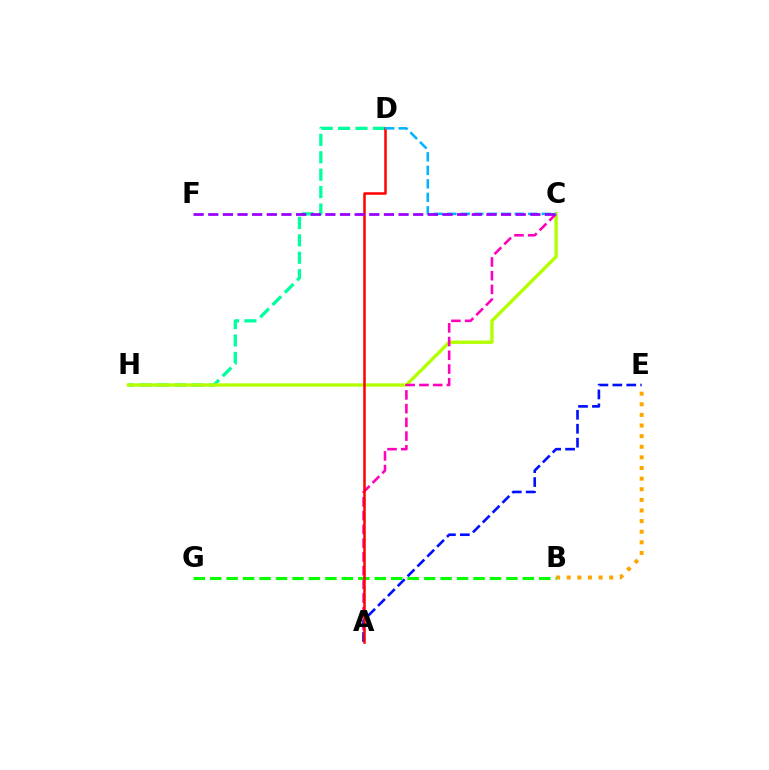{('B', 'E'): [{'color': '#ffa500', 'line_style': 'dotted', 'thickness': 2.89}], ('D', 'H'): [{'color': '#00ff9d', 'line_style': 'dashed', 'thickness': 2.36}], ('C', 'H'): [{'color': '#b3ff00', 'line_style': 'solid', 'thickness': 2.42}], ('A', 'C'): [{'color': '#ff00bd', 'line_style': 'dashed', 'thickness': 1.87}], ('A', 'E'): [{'color': '#0010ff', 'line_style': 'dashed', 'thickness': 1.89}], ('B', 'G'): [{'color': '#08ff00', 'line_style': 'dashed', 'thickness': 2.24}], ('A', 'D'): [{'color': '#ff0000', 'line_style': 'solid', 'thickness': 1.8}], ('C', 'D'): [{'color': '#00b5ff', 'line_style': 'dashed', 'thickness': 1.83}], ('C', 'F'): [{'color': '#9b00ff', 'line_style': 'dashed', 'thickness': 1.99}]}